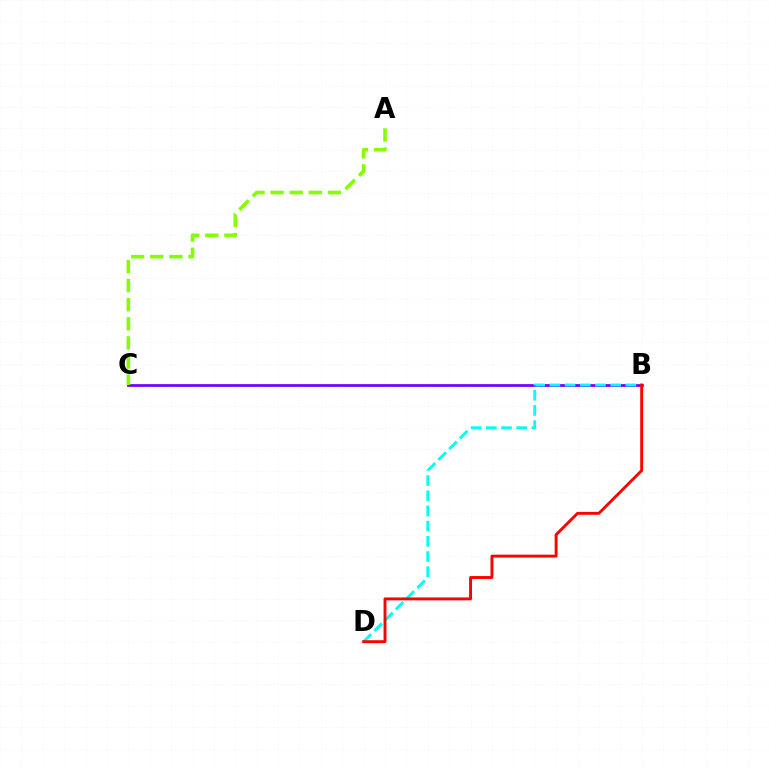{('B', 'C'): [{'color': '#7200ff', 'line_style': 'solid', 'thickness': 1.97}], ('A', 'C'): [{'color': '#84ff00', 'line_style': 'dashed', 'thickness': 2.6}], ('B', 'D'): [{'color': '#00fff6', 'line_style': 'dashed', 'thickness': 2.06}, {'color': '#ff0000', 'line_style': 'solid', 'thickness': 2.08}]}